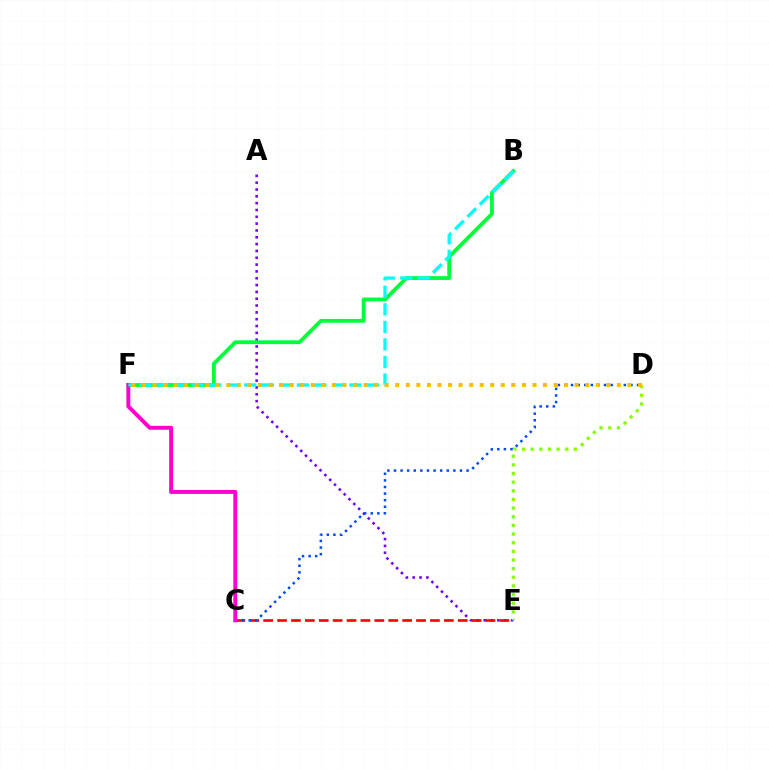{('A', 'E'): [{'color': '#7200ff', 'line_style': 'dotted', 'thickness': 1.85}], ('C', 'E'): [{'color': '#ff0000', 'line_style': 'dashed', 'thickness': 1.89}], ('D', 'E'): [{'color': '#84ff00', 'line_style': 'dotted', 'thickness': 2.35}], ('B', 'F'): [{'color': '#00ff39', 'line_style': 'solid', 'thickness': 2.73}, {'color': '#00fff6', 'line_style': 'dashed', 'thickness': 2.38}], ('C', 'D'): [{'color': '#004bff', 'line_style': 'dotted', 'thickness': 1.79}], ('C', 'F'): [{'color': '#ff00cf', 'line_style': 'solid', 'thickness': 2.83}], ('D', 'F'): [{'color': '#ffbd00', 'line_style': 'dotted', 'thickness': 2.87}]}